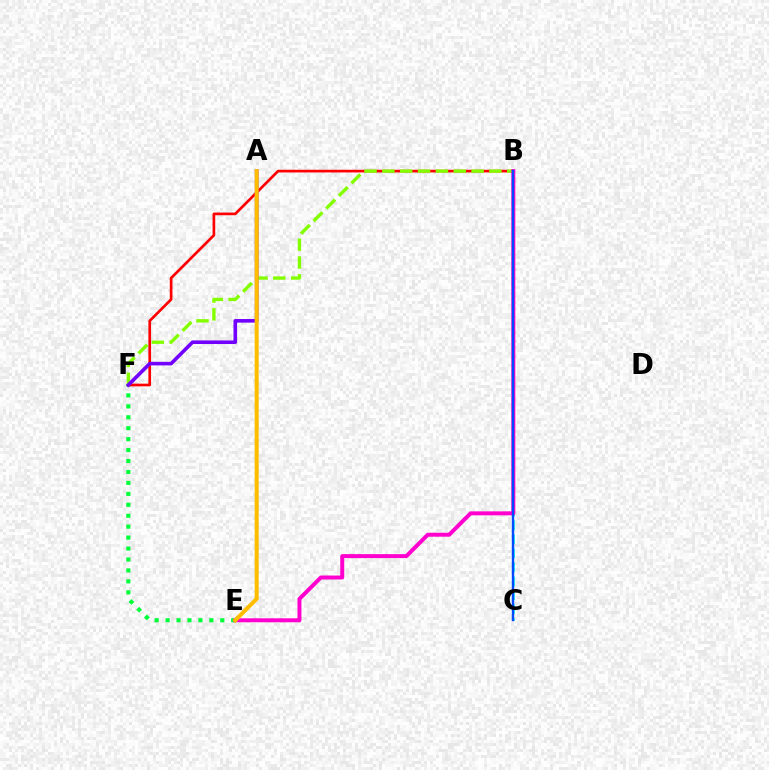{('E', 'F'): [{'color': '#00ff39', 'line_style': 'dotted', 'thickness': 2.97}], ('B', 'F'): [{'color': '#ff0000', 'line_style': 'solid', 'thickness': 1.93}, {'color': '#84ff00', 'line_style': 'dashed', 'thickness': 2.42}], ('B', 'C'): [{'color': '#00fff6', 'line_style': 'dashed', 'thickness': 1.9}, {'color': '#004bff', 'line_style': 'solid', 'thickness': 1.73}], ('B', 'E'): [{'color': '#ff00cf', 'line_style': 'solid', 'thickness': 2.85}], ('A', 'F'): [{'color': '#7200ff', 'line_style': 'solid', 'thickness': 2.59}], ('A', 'E'): [{'color': '#ffbd00', 'line_style': 'solid', 'thickness': 2.91}]}